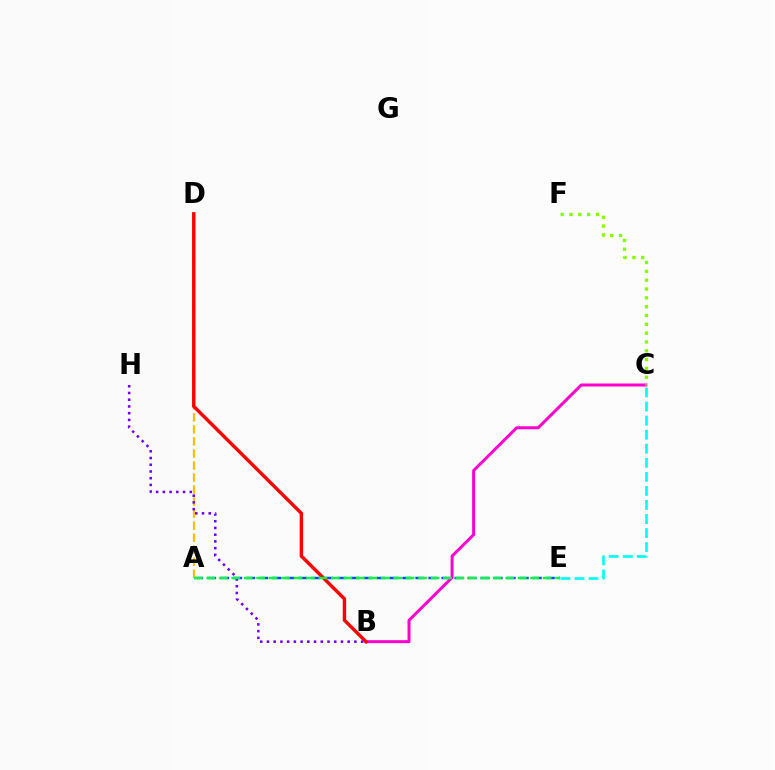{('A', 'E'): [{'color': '#004bff', 'line_style': 'dashed', 'thickness': 1.77}, {'color': '#00ff39', 'line_style': 'dashed', 'thickness': 1.69}], ('A', 'D'): [{'color': '#ffbd00', 'line_style': 'dashed', 'thickness': 1.63}], ('B', 'C'): [{'color': '#ff00cf', 'line_style': 'solid', 'thickness': 2.16}], ('C', 'F'): [{'color': '#84ff00', 'line_style': 'dotted', 'thickness': 2.4}], ('B', 'D'): [{'color': '#ff0000', 'line_style': 'solid', 'thickness': 2.47}], ('C', 'E'): [{'color': '#00fff6', 'line_style': 'dashed', 'thickness': 1.91}], ('B', 'H'): [{'color': '#7200ff', 'line_style': 'dotted', 'thickness': 1.83}]}